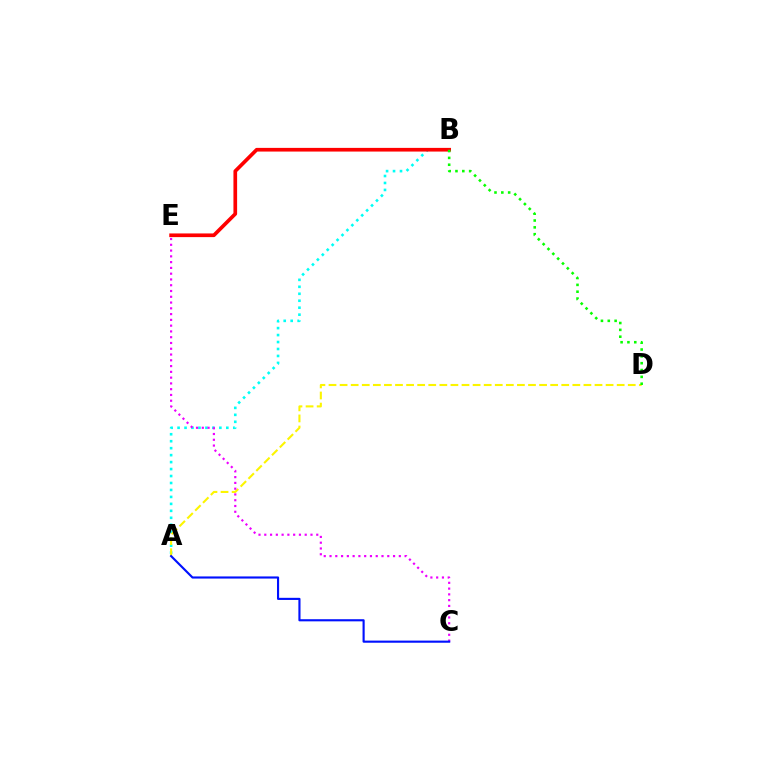{('A', 'B'): [{'color': '#00fff6', 'line_style': 'dotted', 'thickness': 1.89}], ('A', 'D'): [{'color': '#fcf500', 'line_style': 'dashed', 'thickness': 1.51}], ('C', 'E'): [{'color': '#ee00ff', 'line_style': 'dotted', 'thickness': 1.57}], ('B', 'E'): [{'color': '#ff0000', 'line_style': 'solid', 'thickness': 2.65}], ('A', 'C'): [{'color': '#0010ff', 'line_style': 'solid', 'thickness': 1.54}], ('B', 'D'): [{'color': '#08ff00', 'line_style': 'dotted', 'thickness': 1.86}]}